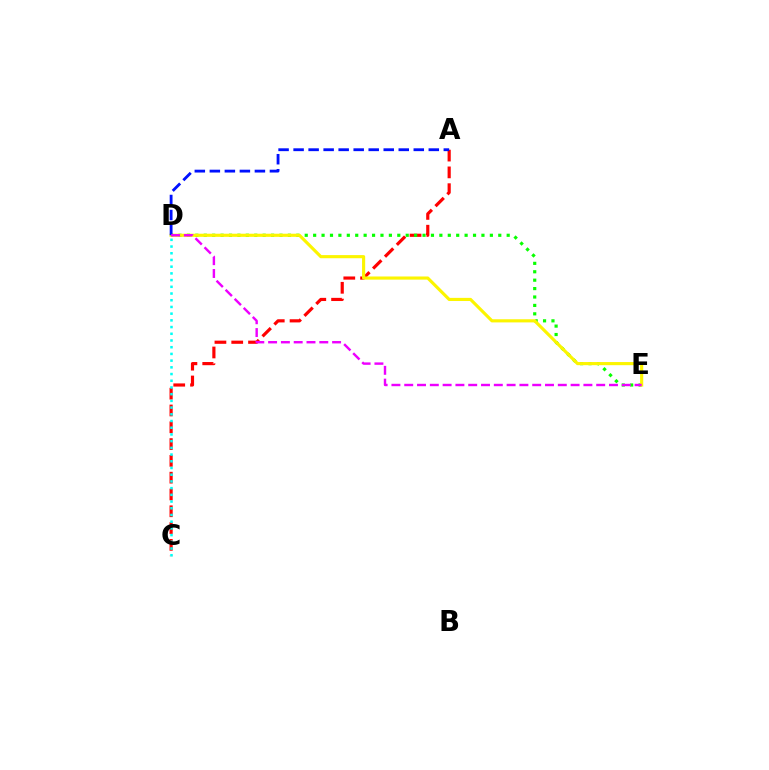{('A', 'C'): [{'color': '#ff0000', 'line_style': 'dashed', 'thickness': 2.28}], ('D', 'E'): [{'color': '#08ff00', 'line_style': 'dotted', 'thickness': 2.29}, {'color': '#fcf500', 'line_style': 'solid', 'thickness': 2.26}, {'color': '#ee00ff', 'line_style': 'dashed', 'thickness': 1.74}], ('C', 'D'): [{'color': '#00fff6', 'line_style': 'dotted', 'thickness': 1.82}], ('A', 'D'): [{'color': '#0010ff', 'line_style': 'dashed', 'thickness': 2.04}]}